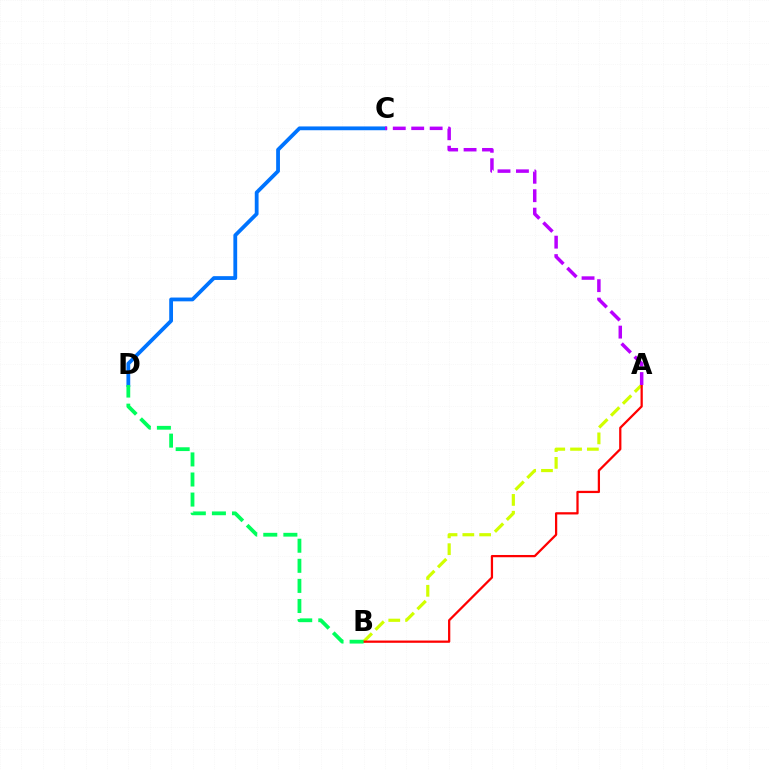{('A', 'B'): [{'color': '#d1ff00', 'line_style': 'dashed', 'thickness': 2.29}, {'color': '#ff0000', 'line_style': 'solid', 'thickness': 1.62}], ('C', 'D'): [{'color': '#0074ff', 'line_style': 'solid', 'thickness': 2.73}], ('A', 'C'): [{'color': '#b900ff', 'line_style': 'dashed', 'thickness': 2.5}], ('B', 'D'): [{'color': '#00ff5c', 'line_style': 'dashed', 'thickness': 2.73}]}